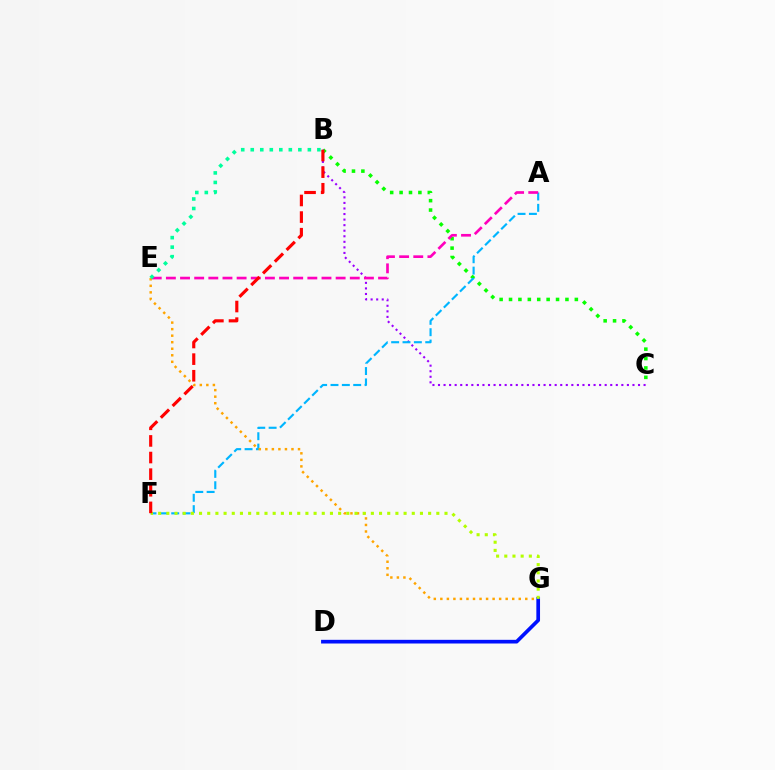{('B', 'C'): [{'color': '#08ff00', 'line_style': 'dotted', 'thickness': 2.55}, {'color': '#9b00ff', 'line_style': 'dotted', 'thickness': 1.51}], ('A', 'F'): [{'color': '#00b5ff', 'line_style': 'dashed', 'thickness': 1.54}], ('A', 'E'): [{'color': '#ff00bd', 'line_style': 'dashed', 'thickness': 1.92}], ('D', 'G'): [{'color': '#0010ff', 'line_style': 'solid', 'thickness': 2.65}], ('E', 'G'): [{'color': '#ffa500', 'line_style': 'dotted', 'thickness': 1.78}], ('F', 'G'): [{'color': '#b3ff00', 'line_style': 'dotted', 'thickness': 2.22}], ('B', 'E'): [{'color': '#00ff9d', 'line_style': 'dotted', 'thickness': 2.59}], ('B', 'F'): [{'color': '#ff0000', 'line_style': 'dashed', 'thickness': 2.26}]}